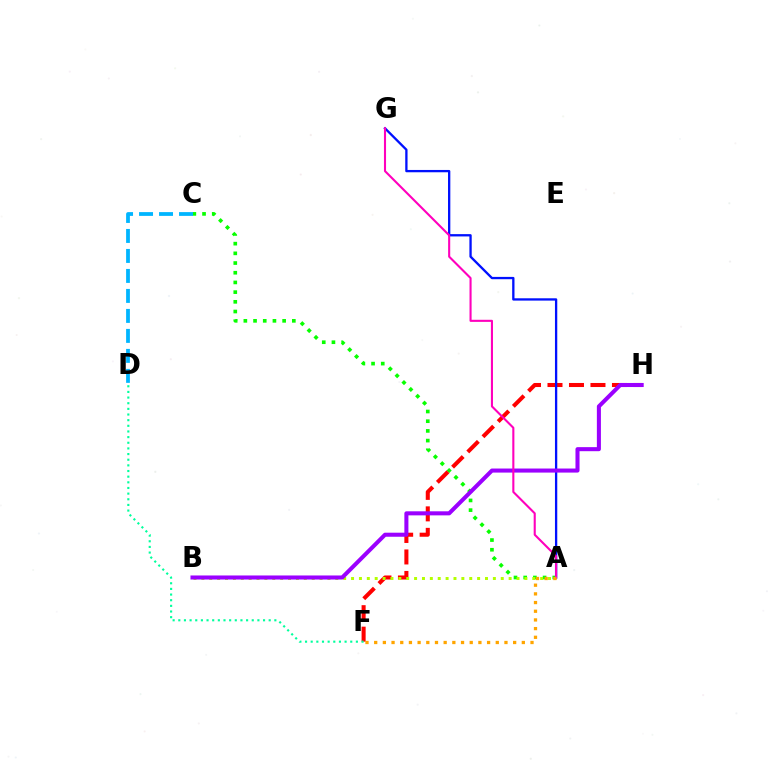{('A', 'C'): [{'color': '#08ff00', 'line_style': 'dotted', 'thickness': 2.63}], ('F', 'H'): [{'color': '#ff0000', 'line_style': 'dashed', 'thickness': 2.92}], ('A', 'G'): [{'color': '#0010ff', 'line_style': 'solid', 'thickness': 1.66}, {'color': '#ff00bd', 'line_style': 'solid', 'thickness': 1.51}], ('D', 'F'): [{'color': '#00ff9d', 'line_style': 'dotted', 'thickness': 1.54}], ('A', 'B'): [{'color': '#b3ff00', 'line_style': 'dotted', 'thickness': 2.14}], ('B', 'H'): [{'color': '#9b00ff', 'line_style': 'solid', 'thickness': 2.92}], ('C', 'D'): [{'color': '#00b5ff', 'line_style': 'dashed', 'thickness': 2.72}], ('A', 'F'): [{'color': '#ffa500', 'line_style': 'dotted', 'thickness': 2.36}]}